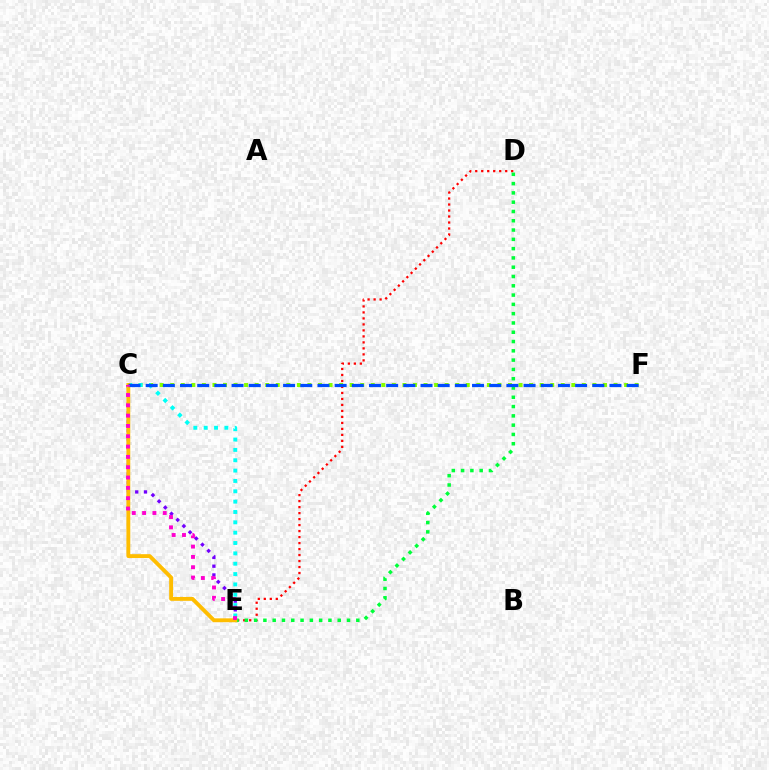{('C', 'F'): [{'color': '#84ff00', 'line_style': 'dotted', 'thickness': 2.87}, {'color': '#004bff', 'line_style': 'dashed', 'thickness': 2.33}], ('D', 'E'): [{'color': '#ff0000', 'line_style': 'dotted', 'thickness': 1.63}, {'color': '#00ff39', 'line_style': 'dotted', 'thickness': 2.52}], ('C', 'E'): [{'color': '#7200ff', 'line_style': 'dotted', 'thickness': 2.38}, {'color': '#00fff6', 'line_style': 'dotted', 'thickness': 2.81}, {'color': '#ffbd00', 'line_style': 'solid', 'thickness': 2.79}, {'color': '#ff00cf', 'line_style': 'dotted', 'thickness': 2.8}]}